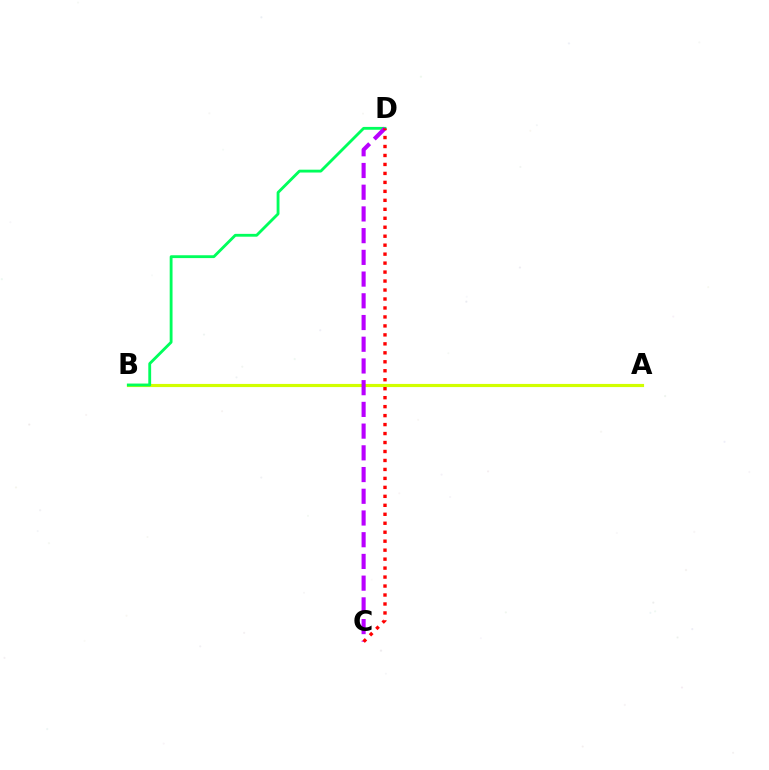{('A', 'B'): [{'color': '#0074ff', 'line_style': 'dotted', 'thickness': 1.98}, {'color': '#d1ff00', 'line_style': 'solid', 'thickness': 2.27}], ('B', 'D'): [{'color': '#00ff5c', 'line_style': 'solid', 'thickness': 2.04}], ('C', 'D'): [{'color': '#b900ff', 'line_style': 'dashed', 'thickness': 2.95}, {'color': '#ff0000', 'line_style': 'dotted', 'thickness': 2.44}]}